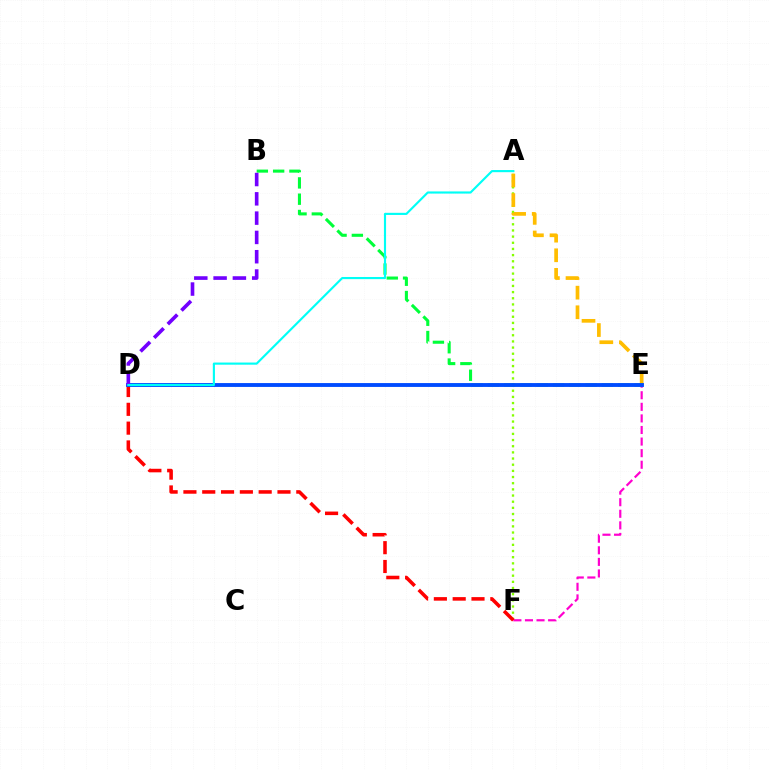{('A', 'F'): [{'color': '#84ff00', 'line_style': 'dotted', 'thickness': 1.67}], ('E', 'F'): [{'color': '#ff00cf', 'line_style': 'dashed', 'thickness': 1.57}], ('A', 'E'): [{'color': '#ffbd00', 'line_style': 'dashed', 'thickness': 2.66}], ('B', 'E'): [{'color': '#00ff39', 'line_style': 'dashed', 'thickness': 2.21}], ('D', 'F'): [{'color': '#ff0000', 'line_style': 'dashed', 'thickness': 2.56}], ('D', 'E'): [{'color': '#004bff', 'line_style': 'solid', 'thickness': 2.78}], ('B', 'D'): [{'color': '#7200ff', 'line_style': 'dashed', 'thickness': 2.62}], ('A', 'D'): [{'color': '#00fff6', 'line_style': 'solid', 'thickness': 1.54}]}